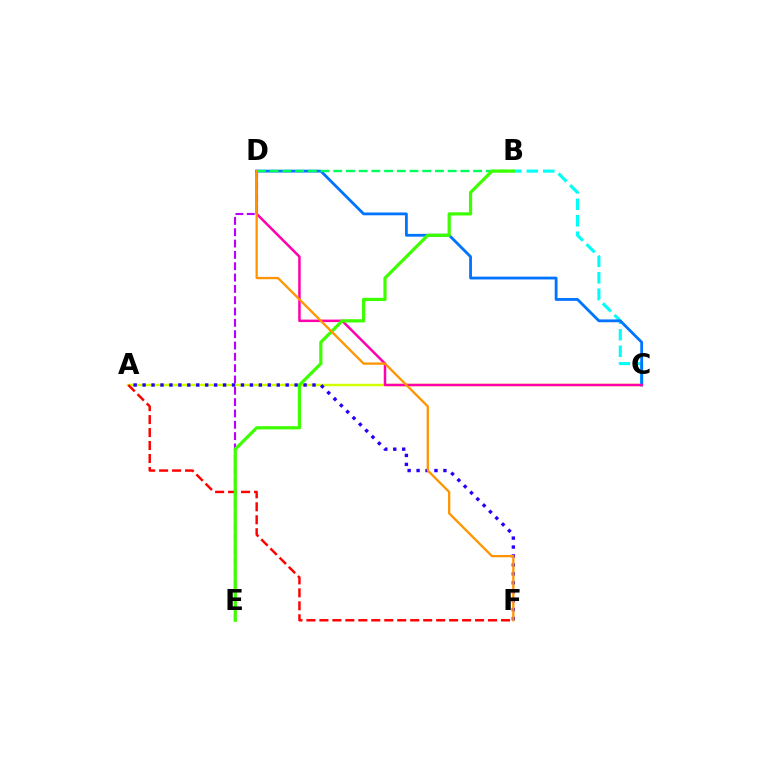{('A', 'C'): [{'color': '#d1ff00', 'line_style': 'solid', 'thickness': 1.75}], ('D', 'E'): [{'color': '#b900ff', 'line_style': 'dashed', 'thickness': 1.54}], ('B', 'C'): [{'color': '#00fff6', 'line_style': 'dashed', 'thickness': 2.24}], ('C', 'D'): [{'color': '#0074ff', 'line_style': 'solid', 'thickness': 2.02}, {'color': '#ff00ac', 'line_style': 'solid', 'thickness': 1.8}], ('A', 'F'): [{'color': '#2500ff', 'line_style': 'dotted', 'thickness': 2.43}, {'color': '#ff0000', 'line_style': 'dashed', 'thickness': 1.76}], ('B', 'D'): [{'color': '#00ff5c', 'line_style': 'dashed', 'thickness': 1.73}], ('B', 'E'): [{'color': '#3dff00', 'line_style': 'solid', 'thickness': 2.31}], ('D', 'F'): [{'color': '#ff9400', 'line_style': 'solid', 'thickness': 1.66}]}